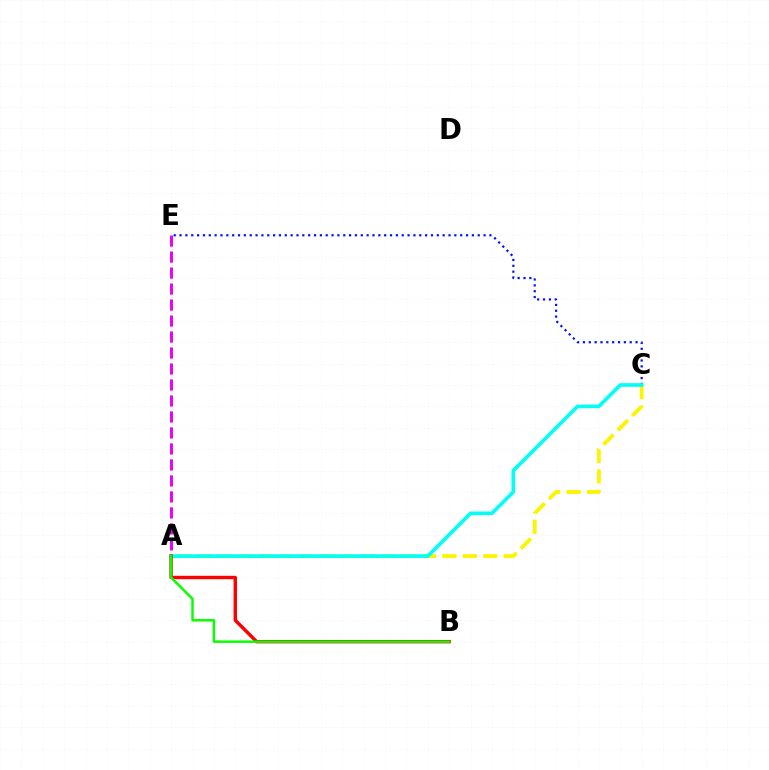{('C', 'E'): [{'color': '#0010ff', 'line_style': 'dotted', 'thickness': 1.59}], ('A', 'C'): [{'color': '#fcf500', 'line_style': 'dashed', 'thickness': 2.77}, {'color': '#00fff6', 'line_style': 'solid', 'thickness': 2.64}], ('A', 'E'): [{'color': '#ee00ff', 'line_style': 'dashed', 'thickness': 2.17}], ('A', 'B'): [{'color': '#ff0000', 'line_style': 'solid', 'thickness': 2.46}, {'color': '#08ff00', 'line_style': 'solid', 'thickness': 1.78}]}